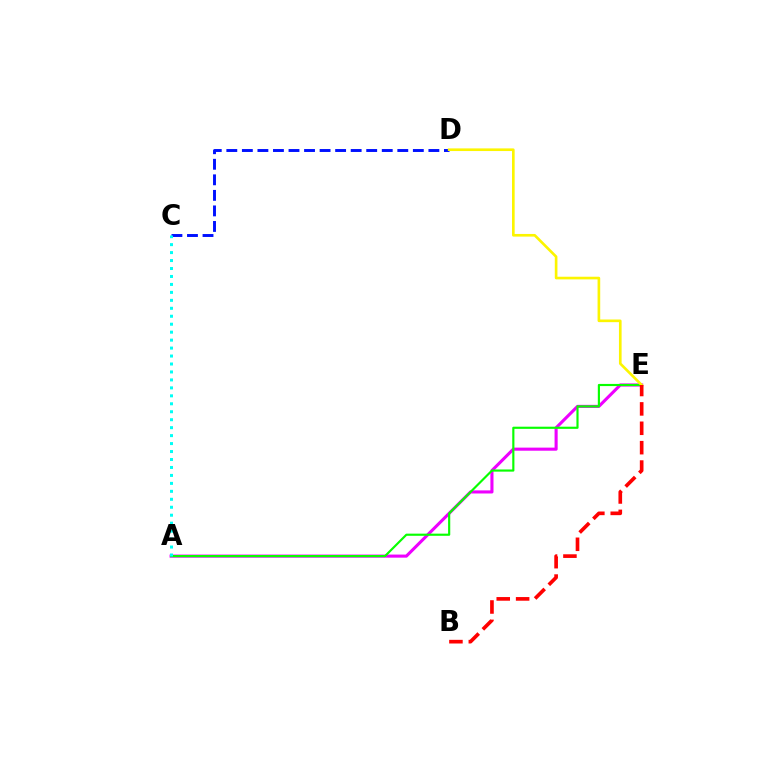{('C', 'D'): [{'color': '#0010ff', 'line_style': 'dashed', 'thickness': 2.11}], ('A', 'E'): [{'color': '#ee00ff', 'line_style': 'solid', 'thickness': 2.23}, {'color': '#08ff00', 'line_style': 'solid', 'thickness': 1.55}], ('D', 'E'): [{'color': '#fcf500', 'line_style': 'solid', 'thickness': 1.91}], ('B', 'E'): [{'color': '#ff0000', 'line_style': 'dashed', 'thickness': 2.63}], ('A', 'C'): [{'color': '#00fff6', 'line_style': 'dotted', 'thickness': 2.16}]}